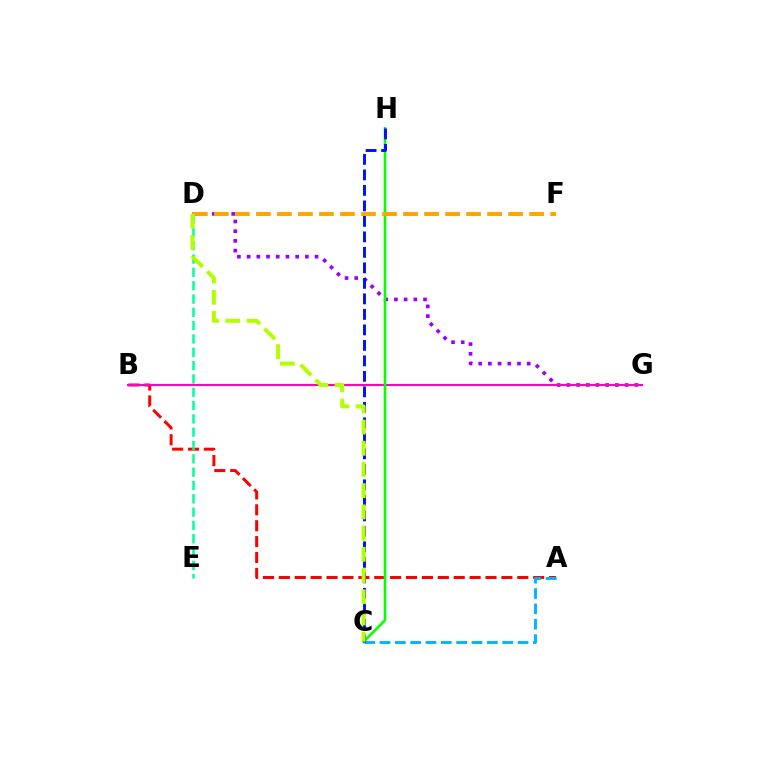{('A', 'B'): [{'color': '#ff0000', 'line_style': 'dashed', 'thickness': 2.16}], ('A', 'C'): [{'color': '#00b5ff', 'line_style': 'dashed', 'thickness': 2.08}], ('D', 'G'): [{'color': '#9b00ff', 'line_style': 'dotted', 'thickness': 2.64}], ('B', 'G'): [{'color': '#ff00bd', 'line_style': 'solid', 'thickness': 1.53}], ('C', 'H'): [{'color': '#08ff00', 'line_style': 'solid', 'thickness': 1.88}, {'color': '#0010ff', 'line_style': 'dashed', 'thickness': 2.11}], ('D', 'E'): [{'color': '#00ff9d', 'line_style': 'dashed', 'thickness': 1.81}], ('D', 'F'): [{'color': '#ffa500', 'line_style': 'dashed', 'thickness': 2.86}], ('C', 'D'): [{'color': '#b3ff00', 'line_style': 'dashed', 'thickness': 2.88}]}